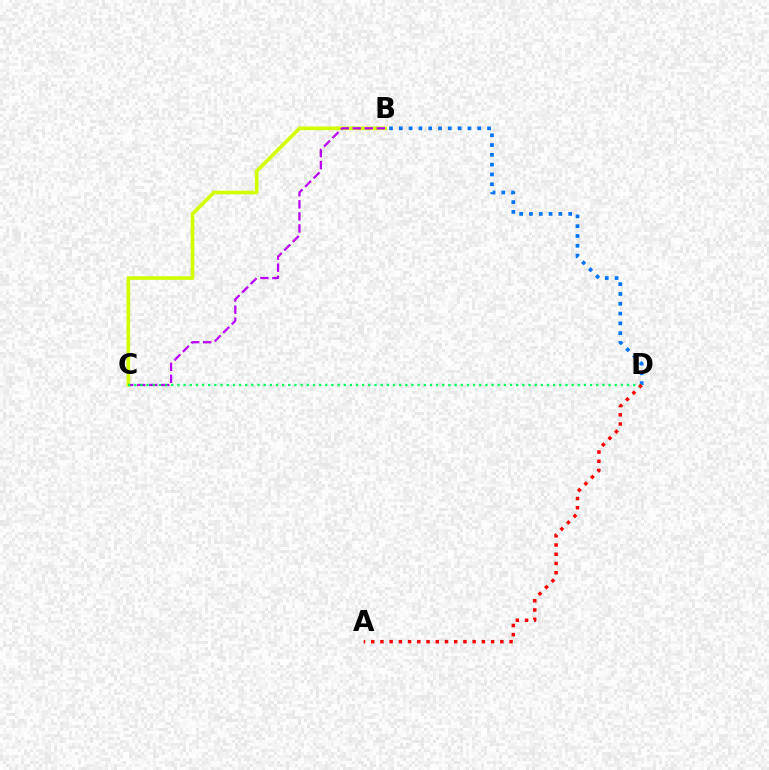{('B', 'D'): [{'color': '#0074ff', 'line_style': 'dotted', 'thickness': 2.66}], ('B', 'C'): [{'color': '#d1ff00', 'line_style': 'solid', 'thickness': 2.64}, {'color': '#b900ff', 'line_style': 'dashed', 'thickness': 1.63}], ('C', 'D'): [{'color': '#00ff5c', 'line_style': 'dotted', 'thickness': 1.67}], ('A', 'D'): [{'color': '#ff0000', 'line_style': 'dotted', 'thickness': 2.51}]}